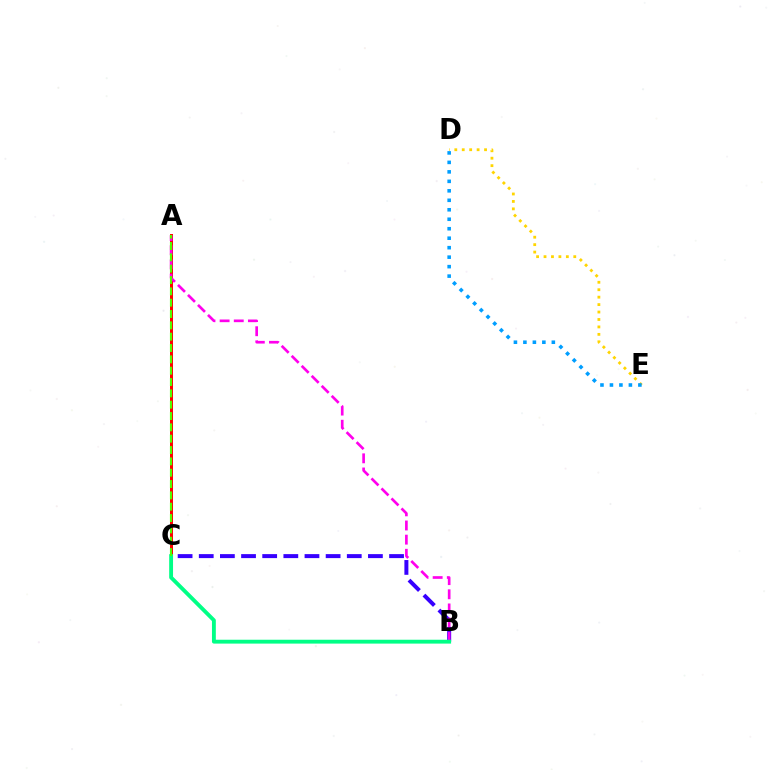{('A', 'C'): [{'color': '#ff0000', 'line_style': 'solid', 'thickness': 2.14}, {'color': '#4fff00', 'line_style': 'dashed', 'thickness': 1.54}], ('B', 'C'): [{'color': '#3700ff', 'line_style': 'dashed', 'thickness': 2.87}, {'color': '#00ff86', 'line_style': 'solid', 'thickness': 2.78}], ('D', 'E'): [{'color': '#ffd500', 'line_style': 'dotted', 'thickness': 2.02}, {'color': '#009eff', 'line_style': 'dotted', 'thickness': 2.58}], ('A', 'B'): [{'color': '#ff00ed', 'line_style': 'dashed', 'thickness': 1.92}]}